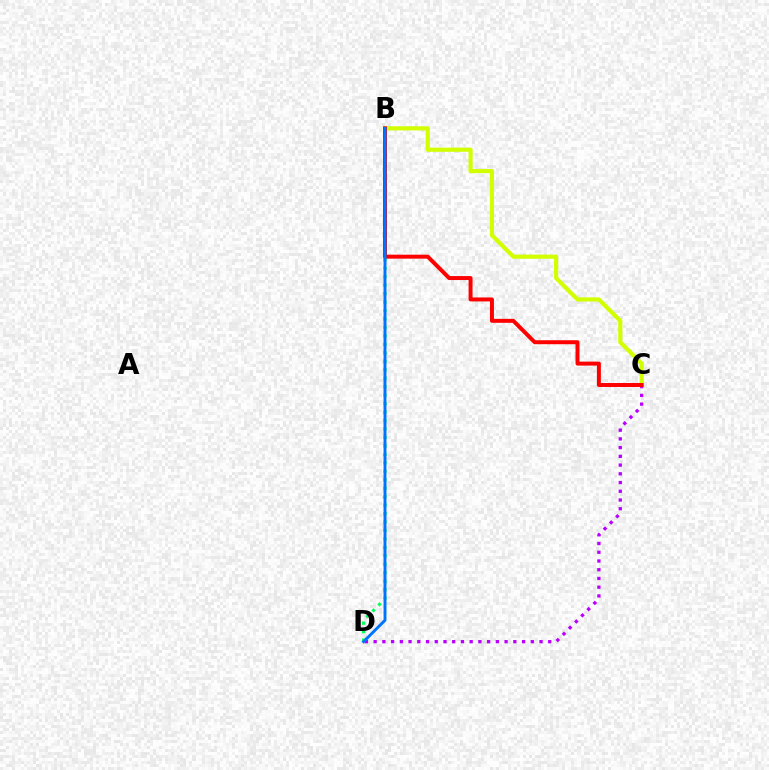{('C', 'D'): [{'color': '#b900ff', 'line_style': 'dotted', 'thickness': 2.37}], ('B', 'D'): [{'color': '#00ff5c', 'line_style': 'dotted', 'thickness': 2.3}, {'color': '#0074ff', 'line_style': 'solid', 'thickness': 2.1}], ('B', 'C'): [{'color': '#d1ff00', 'line_style': 'solid', 'thickness': 2.99}, {'color': '#ff0000', 'line_style': 'solid', 'thickness': 2.86}]}